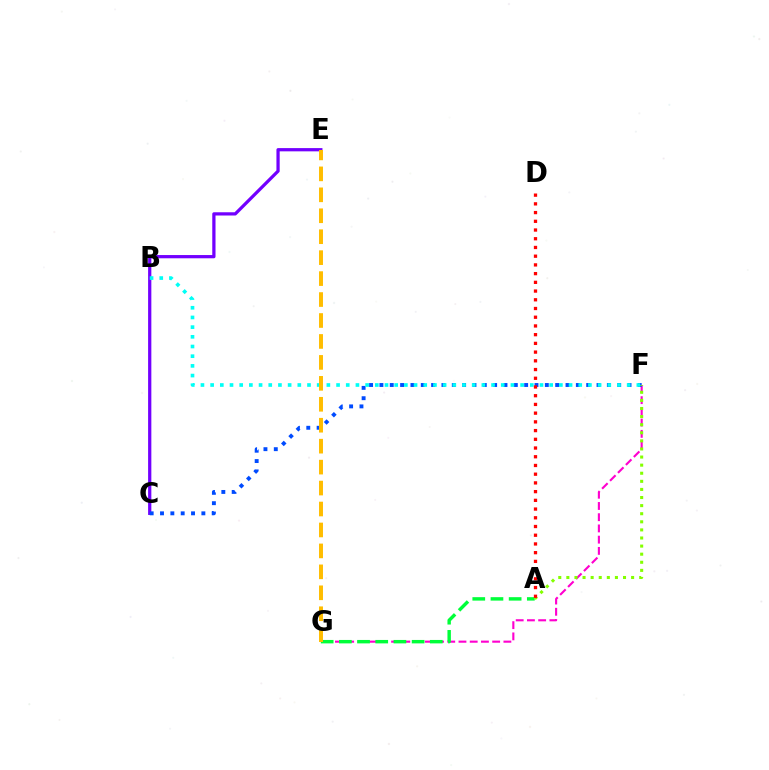{('C', 'E'): [{'color': '#7200ff', 'line_style': 'solid', 'thickness': 2.33}], ('F', 'G'): [{'color': '#ff00cf', 'line_style': 'dashed', 'thickness': 1.53}], ('C', 'F'): [{'color': '#004bff', 'line_style': 'dotted', 'thickness': 2.81}], ('A', 'G'): [{'color': '#00ff39', 'line_style': 'dashed', 'thickness': 2.47}], ('A', 'F'): [{'color': '#84ff00', 'line_style': 'dotted', 'thickness': 2.2}], ('B', 'F'): [{'color': '#00fff6', 'line_style': 'dotted', 'thickness': 2.63}], ('E', 'G'): [{'color': '#ffbd00', 'line_style': 'dashed', 'thickness': 2.85}], ('A', 'D'): [{'color': '#ff0000', 'line_style': 'dotted', 'thickness': 2.37}]}